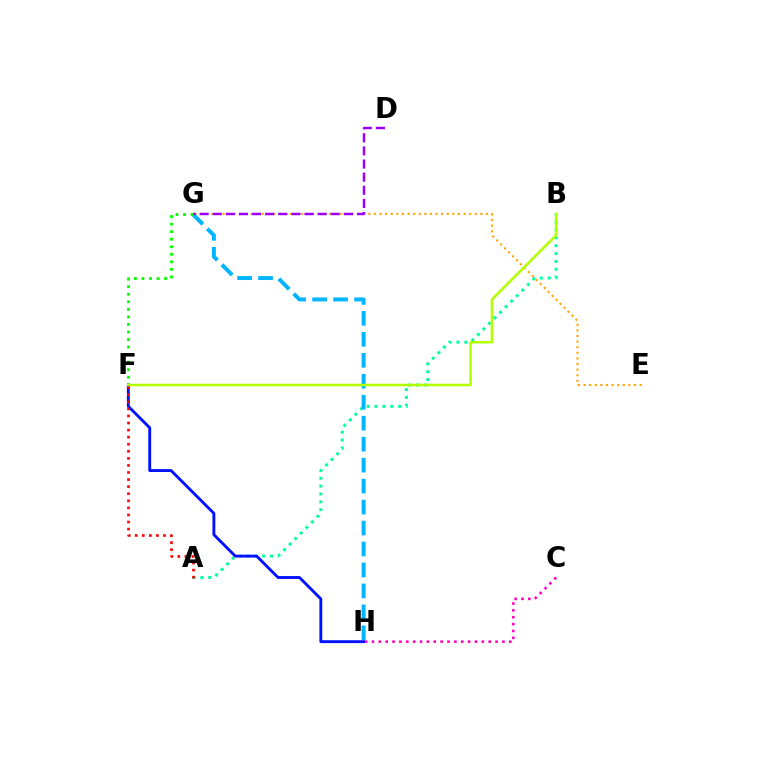{('A', 'B'): [{'color': '#00ff9d', 'line_style': 'dotted', 'thickness': 2.13}], ('E', 'G'): [{'color': '#ffa500', 'line_style': 'dotted', 'thickness': 1.52}], ('G', 'H'): [{'color': '#00b5ff', 'line_style': 'dashed', 'thickness': 2.85}], ('F', 'H'): [{'color': '#0010ff', 'line_style': 'solid', 'thickness': 2.06}], ('D', 'G'): [{'color': '#9b00ff', 'line_style': 'dashed', 'thickness': 1.78}], ('C', 'H'): [{'color': '#ff00bd', 'line_style': 'dotted', 'thickness': 1.87}], ('F', 'G'): [{'color': '#08ff00', 'line_style': 'dotted', 'thickness': 2.05}], ('A', 'F'): [{'color': '#ff0000', 'line_style': 'dotted', 'thickness': 1.92}], ('B', 'F'): [{'color': '#b3ff00', 'line_style': 'solid', 'thickness': 1.82}]}